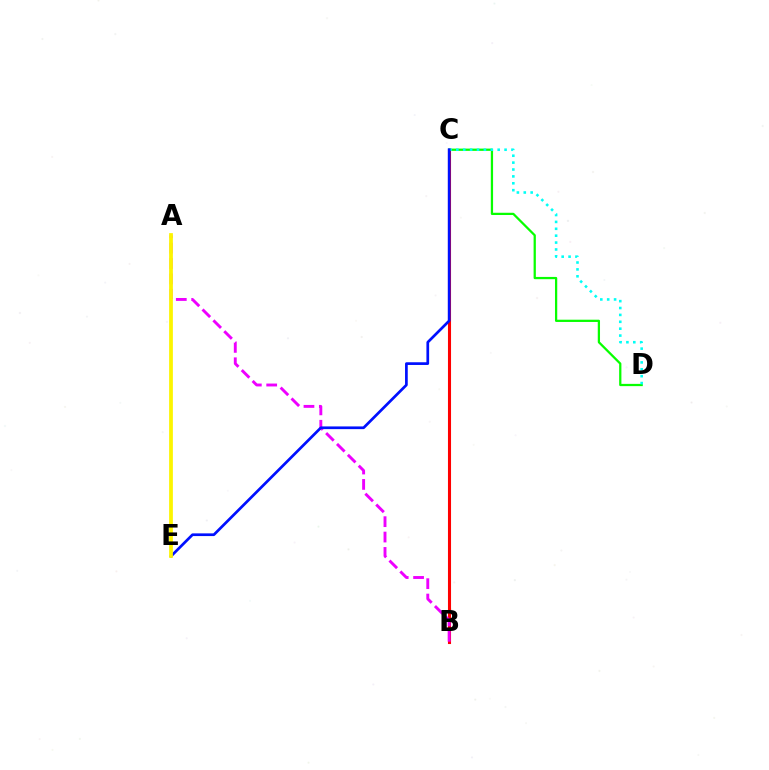{('B', 'C'): [{'color': '#ff0000', 'line_style': 'solid', 'thickness': 2.21}], ('A', 'B'): [{'color': '#ee00ff', 'line_style': 'dashed', 'thickness': 2.09}], ('C', 'D'): [{'color': '#08ff00', 'line_style': 'solid', 'thickness': 1.62}, {'color': '#00fff6', 'line_style': 'dotted', 'thickness': 1.87}], ('C', 'E'): [{'color': '#0010ff', 'line_style': 'solid', 'thickness': 1.95}], ('A', 'E'): [{'color': '#fcf500', 'line_style': 'solid', 'thickness': 2.7}]}